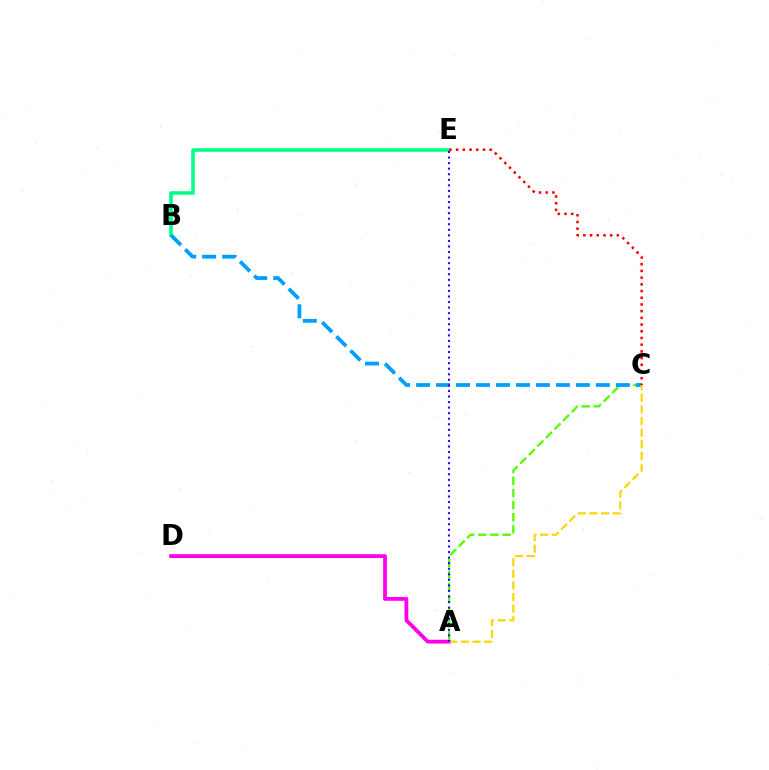{('B', 'E'): [{'color': '#00ff86', 'line_style': 'solid', 'thickness': 2.56}], ('A', 'D'): [{'color': '#ff00ed', 'line_style': 'solid', 'thickness': 2.73}], ('A', 'C'): [{'color': '#4fff00', 'line_style': 'dashed', 'thickness': 1.65}, {'color': '#ffd500', 'line_style': 'dashed', 'thickness': 1.58}], ('B', 'C'): [{'color': '#009eff', 'line_style': 'dashed', 'thickness': 2.71}], ('A', 'E'): [{'color': '#3700ff', 'line_style': 'dotted', 'thickness': 1.51}], ('C', 'E'): [{'color': '#ff0000', 'line_style': 'dotted', 'thickness': 1.82}]}